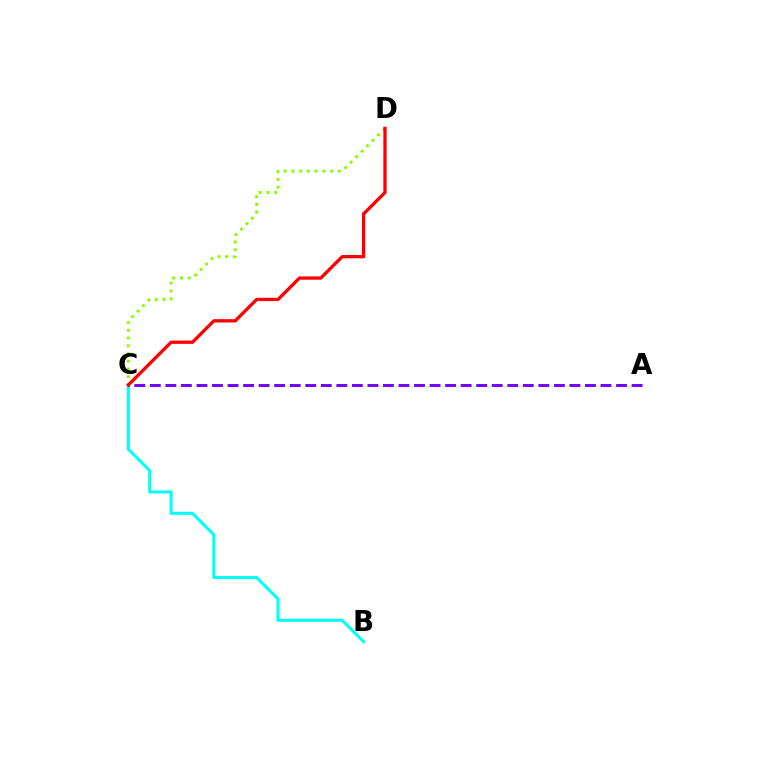{('B', 'C'): [{'color': '#00fff6', 'line_style': 'solid', 'thickness': 2.2}], ('C', 'D'): [{'color': '#84ff00', 'line_style': 'dotted', 'thickness': 2.1}, {'color': '#ff0000', 'line_style': 'solid', 'thickness': 2.37}], ('A', 'C'): [{'color': '#7200ff', 'line_style': 'dashed', 'thickness': 2.11}]}